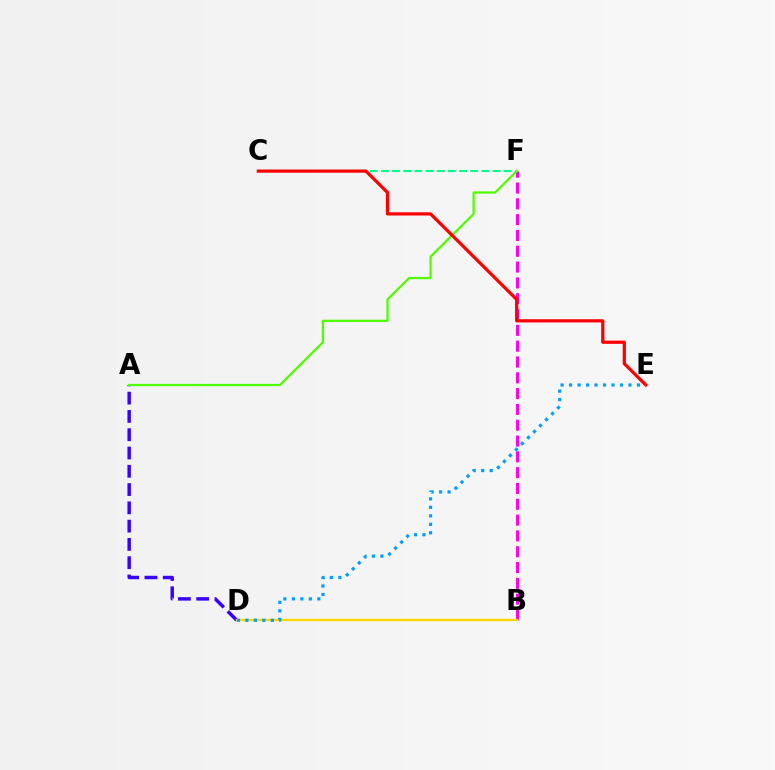{('A', 'D'): [{'color': '#3700ff', 'line_style': 'dashed', 'thickness': 2.48}], ('B', 'F'): [{'color': '#ff00ed', 'line_style': 'dashed', 'thickness': 2.15}], ('B', 'D'): [{'color': '#ffd500', 'line_style': 'solid', 'thickness': 1.69}], ('C', 'F'): [{'color': '#00ff86', 'line_style': 'dashed', 'thickness': 1.52}], ('A', 'F'): [{'color': '#4fff00', 'line_style': 'solid', 'thickness': 1.62}], ('C', 'E'): [{'color': '#ff0000', 'line_style': 'solid', 'thickness': 2.32}], ('D', 'E'): [{'color': '#009eff', 'line_style': 'dotted', 'thickness': 2.3}]}